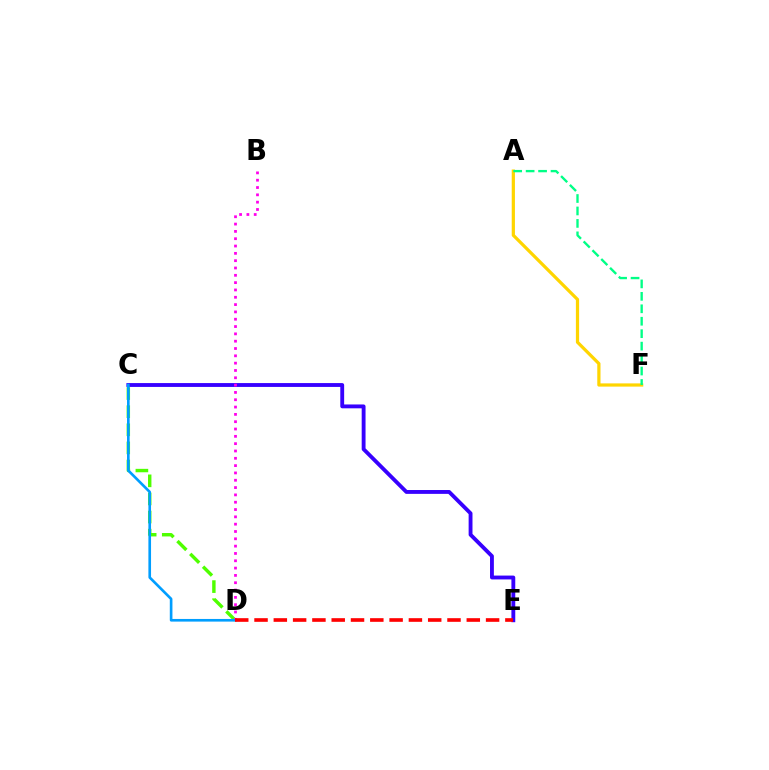{('C', 'D'): [{'color': '#4fff00', 'line_style': 'dashed', 'thickness': 2.46}, {'color': '#009eff', 'line_style': 'solid', 'thickness': 1.9}], ('C', 'E'): [{'color': '#3700ff', 'line_style': 'solid', 'thickness': 2.78}], ('A', 'F'): [{'color': '#ffd500', 'line_style': 'solid', 'thickness': 2.32}, {'color': '#00ff86', 'line_style': 'dashed', 'thickness': 1.69}], ('B', 'D'): [{'color': '#ff00ed', 'line_style': 'dotted', 'thickness': 1.99}], ('D', 'E'): [{'color': '#ff0000', 'line_style': 'dashed', 'thickness': 2.62}]}